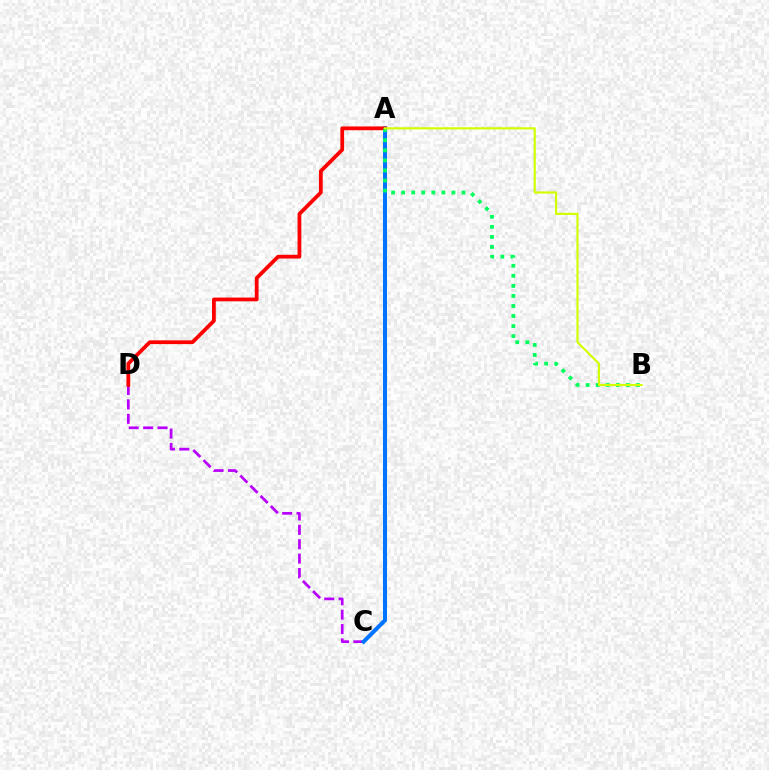{('C', 'D'): [{'color': '#b900ff', 'line_style': 'dashed', 'thickness': 1.95}], ('A', 'C'): [{'color': '#0074ff', 'line_style': 'solid', 'thickness': 2.9}], ('A', 'D'): [{'color': '#ff0000', 'line_style': 'solid', 'thickness': 2.71}], ('A', 'B'): [{'color': '#00ff5c', 'line_style': 'dotted', 'thickness': 2.73}, {'color': '#d1ff00', 'line_style': 'solid', 'thickness': 1.55}]}